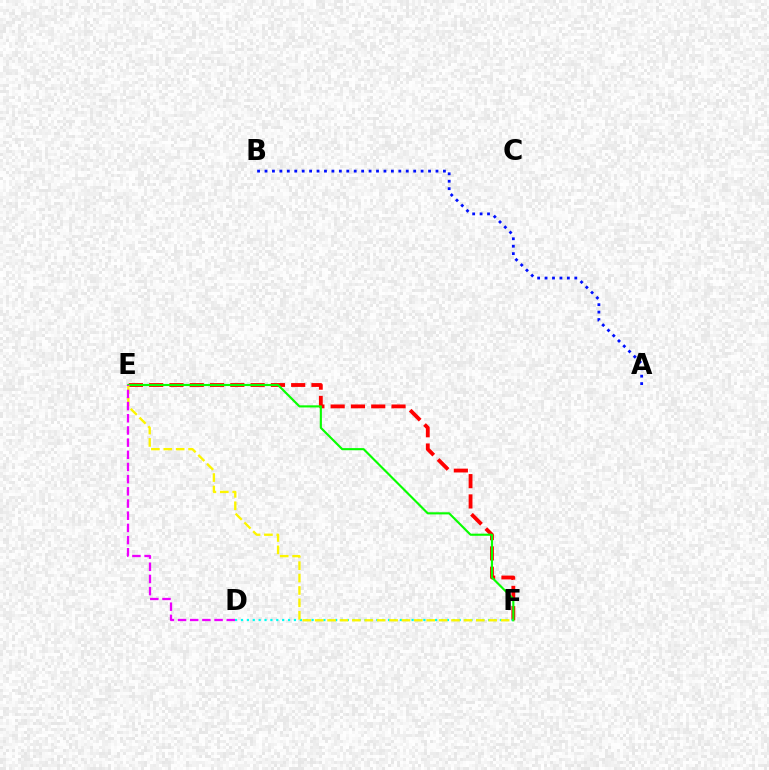{('A', 'B'): [{'color': '#0010ff', 'line_style': 'dotted', 'thickness': 2.02}], ('E', 'F'): [{'color': '#ff0000', 'line_style': 'dashed', 'thickness': 2.76}, {'color': '#08ff00', 'line_style': 'solid', 'thickness': 1.53}, {'color': '#fcf500', 'line_style': 'dashed', 'thickness': 1.68}], ('D', 'F'): [{'color': '#00fff6', 'line_style': 'dotted', 'thickness': 1.6}], ('D', 'E'): [{'color': '#ee00ff', 'line_style': 'dashed', 'thickness': 1.65}]}